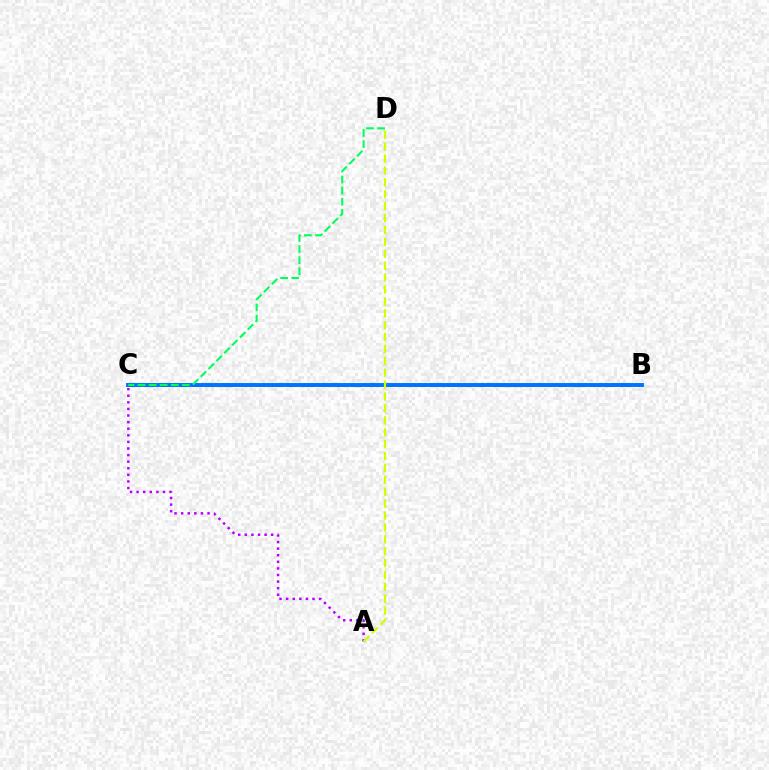{('B', 'C'): [{'color': '#ff0000', 'line_style': 'dashed', 'thickness': 2.16}, {'color': '#0074ff', 'line_style': 'solid', 'thickness': 2.83}], ('C', 'D'): [{'color': '#00ff5c', 'line_style': 'dashed', 'thickness': 1.51}], ('A', 'C'): [{'color': '#b900ff', 'line_style': 'dotted', 'thickness': 1.79}], ('A', 'D'): [{'color': '#d1ff00', 'line_style': 'dashed', 'thickness': 1.62}]}